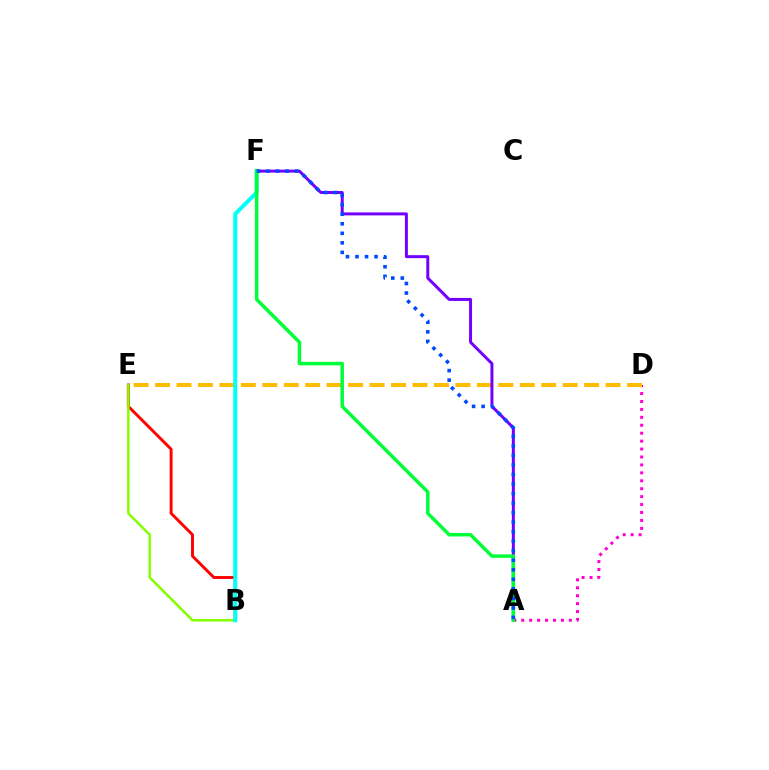{('A', 'D'): [{'color': '#ff00cf', 'line_style': 'dotted', 'thickness': 2.15}], ('B', 'E'): [{'color': '#ff0000', 'line_style': 'solid', 'thickness': 2.1}, {'color': '#84ff00', 'line_style': 'solid', 'thickness': 1.79}], ('D', 'E'): [{'color': '#ffbd00', 'line_style': 'dashed', 'thickness': 2.91}], ('A', 'F'): [{'color': '#7200ff', 'line_style': 'solid', 'thickness': 2.15}, {'color': '#00ff39', 'line_style': 'solid', 'thickness': 2.49}, {'color': '#004bff', 'line_style': 'dotted', 'thickness': 2.59}], ('B', 'F'): [{'color': '#00fff6', 'line_style': 'solid', 'thickness': 2.87}]}